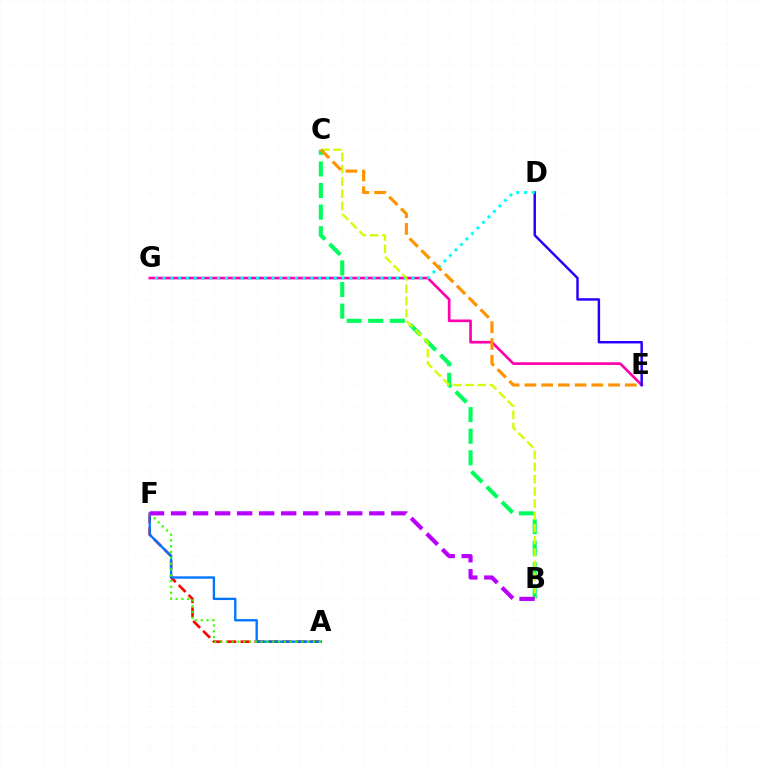{('E', 'G'): [{'color': '#ff00ac', 'line_style': 'solid', 'thickness': 1.91}], ('A', 'F'): [{'color': '#ff0000', 'line_style': 'dashed', 'thickness': 1.9}, {'color': '#0074ff', 'line_style': 'solid', 'thickness': 1.68}, {'color': '#3dff00', 'line_style': 'dotted', 'thickness': 1.58}], ('B', 'C'): [{'color': '#00ff5c', 'line_style': 'dashed', 'thickness': 2.93}, {'color': '#d1ff00', 'line_style': 'dashed', 'thickness': 1.66}], ('D', 'E'): [{'color': '#2500ff', 'line_style': 'solid', 'thickness': 1.77}], ('D', 'G'): [{'color': '#00fff6', 'line_style': 'dotted', 'thickness': 2.11}], ('B', 'F'): [{'color': '#b900ff', 'line_style': 'dashed', 'thickness': 2.99}], ('C', 'E'): [{'color': '#ff9400', 'line_style': 'dashed', 'thickness': 2.27}]}